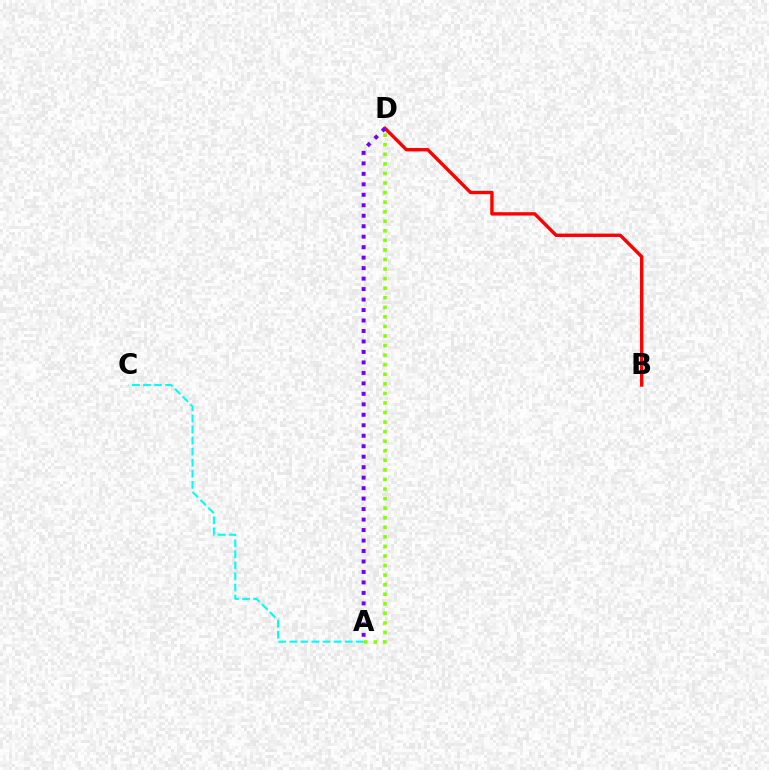{('A', 'D'): [{'color': '#84ff00', 'line_style': 'dotted', 'thickness': 2.6}, {'color': '#7200ff', 'line_style': 'dotted', 'thickness': 2.85}], ('B', 'D'): [{'color': '#ff0000', 'line_style': 'solid', 'thickness': 2.44}], ('A', 'C'): [{'color': '#00fff6', 'line_style': 'dashed', 'thickness': 1.5}]}